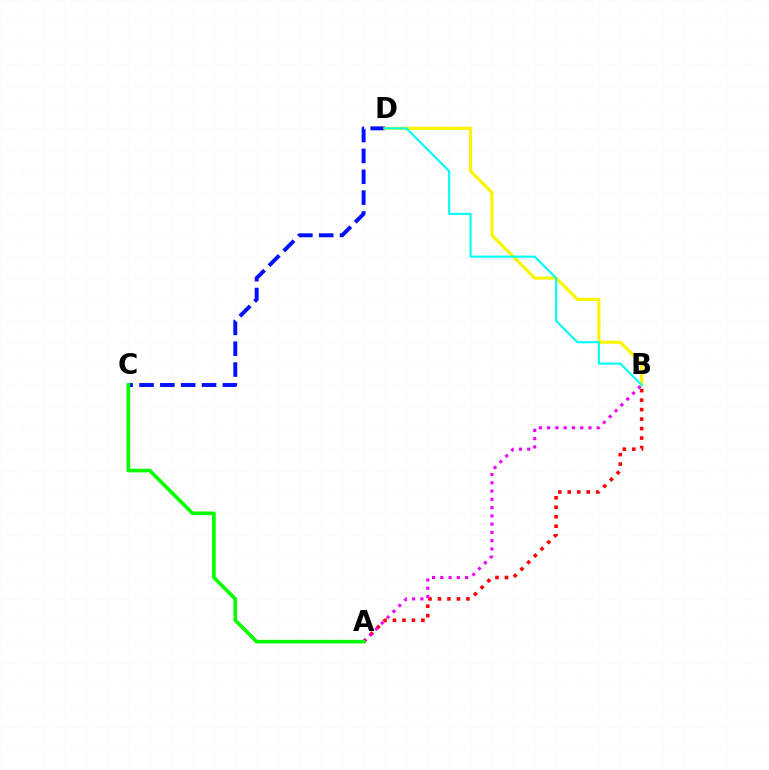{('C', 'D'): [{'color': '#0010ff', 'line_style': 'dashed', 'thickness': 2.83}], ('A', 'B'): [{'color': '#ff0000', 'line_style': 'dotted', 'thickness': 2.58}, {'color': '#ee00ff', 'line_style': 'dotted', 'thickness': 2.25}], ('B', 'D'): [{'color': '#fcf500', 'line_style': 'solid', 'thickness': 2.27}, {'color': '#00fff6', 'line_style': 'solid', 'thickness': 1.52}], ('A', 'C'): [{'color': '#08ff00', 'line_style': 'solid', 'thickness': 2.63}]}